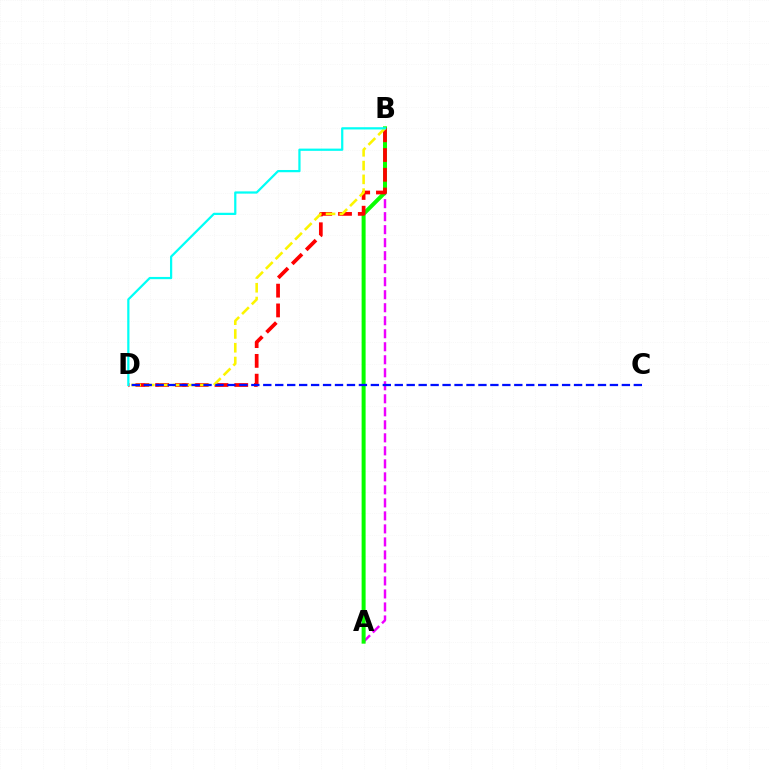{('A', 'B'): [{'color': '#ee00ff', 'line_style': 'dashed', 'thickness': 1.77}, {'color': '#08ff00', 'line_style': 'solid', 'thickness': 2.88}], ('B', 'D'): [{'color': '#ff0000', 'line_style': 'dashed', 'thickness': 2.69}, {'color': '#fcf500', 'line_style': 'dashed', 'thickness': 1.87}, {'color': '#00fff6', 'line_style': 'solid', 'thickness': 1.61}], ('C', 'D'): [{'color': '#0010ff', 'line_style': 'dashed', 'thickness': 1.62}]}